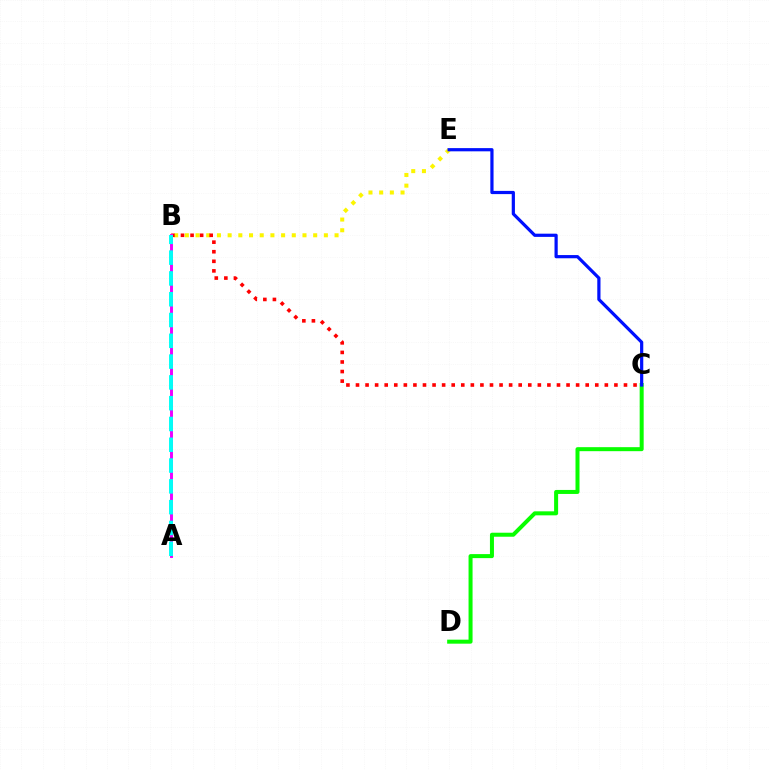{('B', 'E'): [{'color': '#fcf500', 'line_style': 'dotted', 'thickness': 2.91}], ('C', 'D'): [{'color': '#08ff00', 'line_style': 'solid', 'thickness': 2.89}], ('C', 'E'): [{'color': '#0010ff', 'line_style': 'solid', 'thickness': 2.31}], ('B', 'C'): [{'color': '#ff0000', 'line_style': 'dotted', 'thickness': 2.6}], ('A', 'B'): [{'color': '#ee00ff', 'line_style': 'solid', 'thickness': 2.11}, {'color': '#00fff6', 'line_style': 'dashed', 'thickness': 2.82}]}